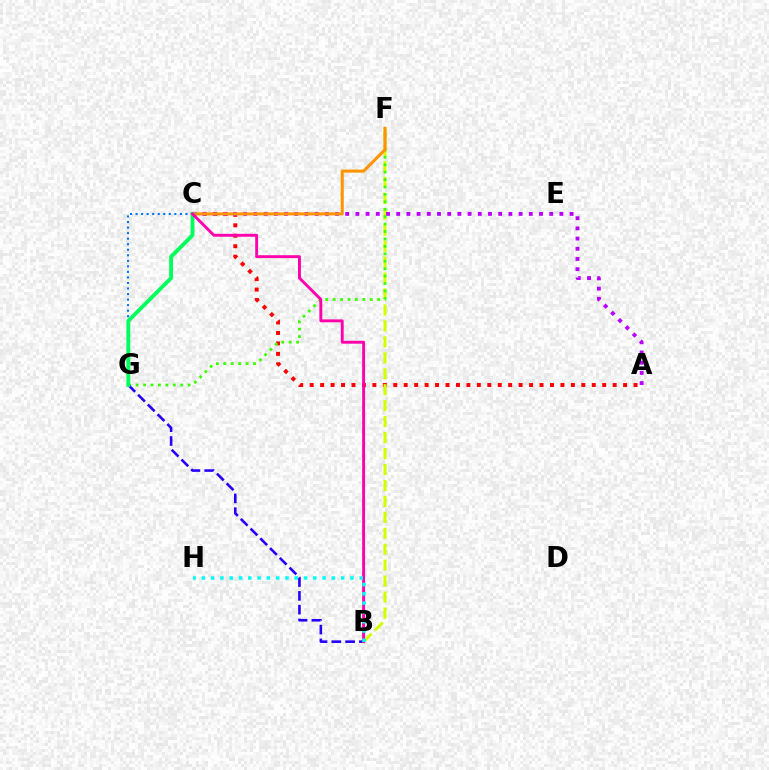{('A', 'C'): [{'color': '#ff0000', 'line_style': 'dotted', 'thickness': 2.84}, {'color': '#b900ff', 'line_style': 'dotted', 'thickness': 2.77}], ('B', 'F'): [{'color': '#d1ff00', 'line_style': 'dashed', 'thickness': 2.17}], ('F', 'G'): [{'color': '#3dff00', 'line_style': 'dotted', 'thickness': 2.02}], ('C', 'F'): [{'color': '#ff9400', 'line_style': 'solid', 'thickness': 2.2}], ('C', 'G'): [{'color': '#0074ff', 'line_style': 'dotted', 'thickness': 1.5}, {'color': '#00ff5c', 'line_style': 'solid', 'thickness': 2.78}], ('B', 'G'): [{'color': '#2500ff', 'line_style': 'dashed', 'thickness': 1.87}], ('B', 'C'): [{'color': '#ff00ac', 'line_style': 'solid', 'thickness': 2.1}], ('B', 'H'): [{'color': '#00fff6', 'line_style': 'dotted', 'thickness': 2.52}]}